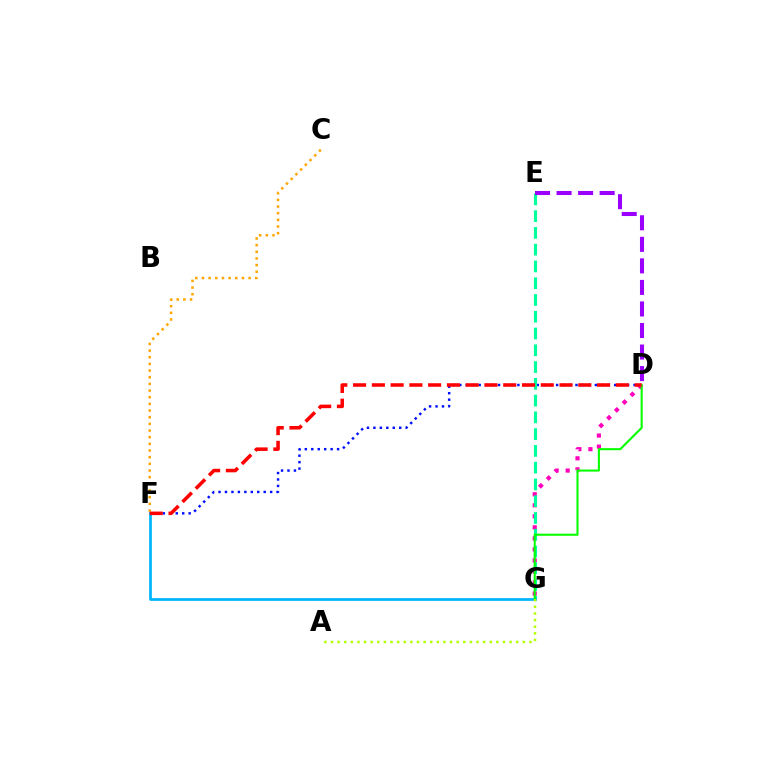{('D', 'F'): [{'color': '#0010ff', 'line_style': 'dotted', 'thickness': 1.75}, {'color': '#ff0000', 'line_style': 'dashed', 'thickness': 2.55}], ('D', 'G'): [{'color': '#ff00bd', 'line_style': 'dotted', 'thickness': 3.0}, {'color': '#08ff00', 'line_style': 'solid', 'thickness': 1.51}], ('E', 'G'): [{'color': '#00ff9d', 'line_style': 'dashed', 'thickness': 2.28}], ('F', 'G'): [{'color': '#00b5ff', 'line_style': 'solid', 'thickness': 1.96}], ('D', 'E'): [{'color': '#9b00ff', 'line_style': 'dashed', 'thickness': 2.93}], ('C', 'F'): [{'color': '#ffa500', 'line_style': 'dotted', 'thickness': 1.81}], ('A', 'G'): [{'color': '#b3ff00', 'line_style': 'dotted', 'thickness': 1.8}]}